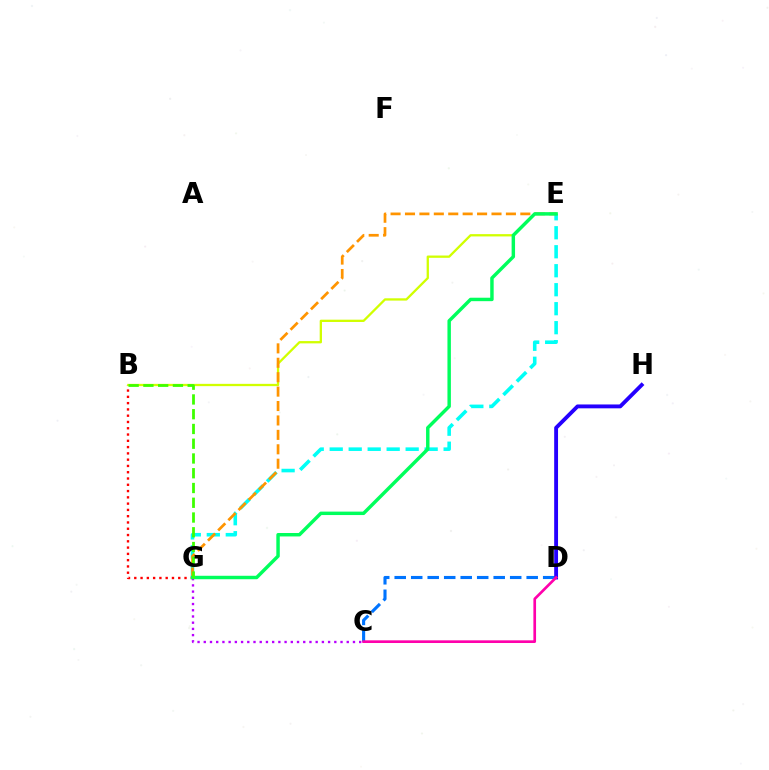{('E', 'G'): [{'color': '#00fff6', 'line_style': 'dashed', 'thickness': 2.58}, {'color': '#ff9400', 'line_style': 'dashed', 'thickness': 1.96}, {'color': '#00ff5c', 'line_style': 'solid', 'thickness': 2.48}], ('C', 'D'): [{'color': '#0074ff', 'line_style': 'dashed', 'thickness': 2.24}, {'color': '#ff00ac', 'line_style': 'solid', 'thickness': 1.92}], ('B', 'G'): [{'color': '#ff0000', 'line_style': 'dotted', 'thickness': 1.71}, {'color': '#3dff00', 'line_style': 'dashed', 'thickness': 2.01}], ('D', 'H'): [{'color': '#2500ff', 'line_style': 'solid', 'thickness': 2.78}], ('B', 'E'): [{'color': '#d1ff00', 'line_style': 'solid', 'thickness': 1.65}], ('C', 'G'): [{'color': '#b900ff', 'line_style': 'dotted', 'thickness': 1.69}]}